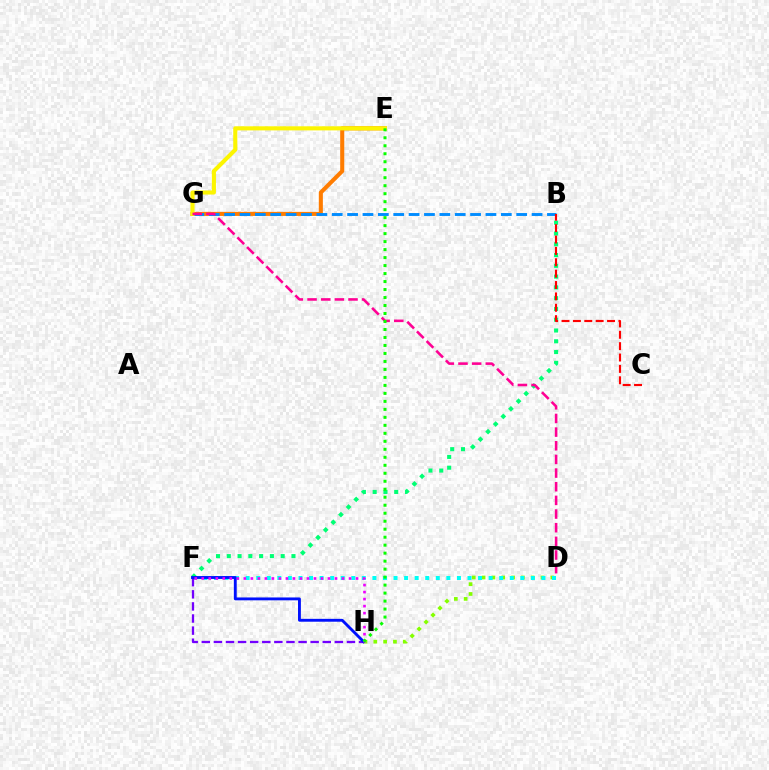{('D', 'H'): [{'color': '#84ff00', 'line_style': 'dotted', 'thickness': 2.67}], ('E', 'G'): [{'color': '#ff7c00', 'line_style': 'solid', 'thickness': 2.92}, {'color': '#fcf500', 'line_style': 'solid', 'thickness': 2.95}], ('B', 'G'): [{'color': '#008cff', 'line_style': 'dashed', 'thickness': 2.09}], ('D', 'F'): [{'color': '#00fff6', 'line_style': 'dotted', 'thickness': 2.87}], ('B', 'F'): [{'color': '#00ff74', 'line_style': 'dotted', 'thickness': 2.93}], ('F', 'H'): [{'color': '#7200ff', 'line_style': 'dashed', 'thickness': 1.64}, {'color': '#0010ff', 'line_style': 'solid', 'thickness': 2.06}, {'color': '#ee00ff', 'line_style': 'dotted', 'thickness': 1.91}], ('D', 'G'): [{'color': '#ff0094', 'line_style': 'dashed', 'thickness': 1.86}], ('B', 'C'): [{'color': '#ff0000', 'line_style': 'dashed', 'thickness': 1.55}], ('E', 'H'): [{'color': '#08ff00', 'line_style': 'dotted', 'thickness': 2.17}]}